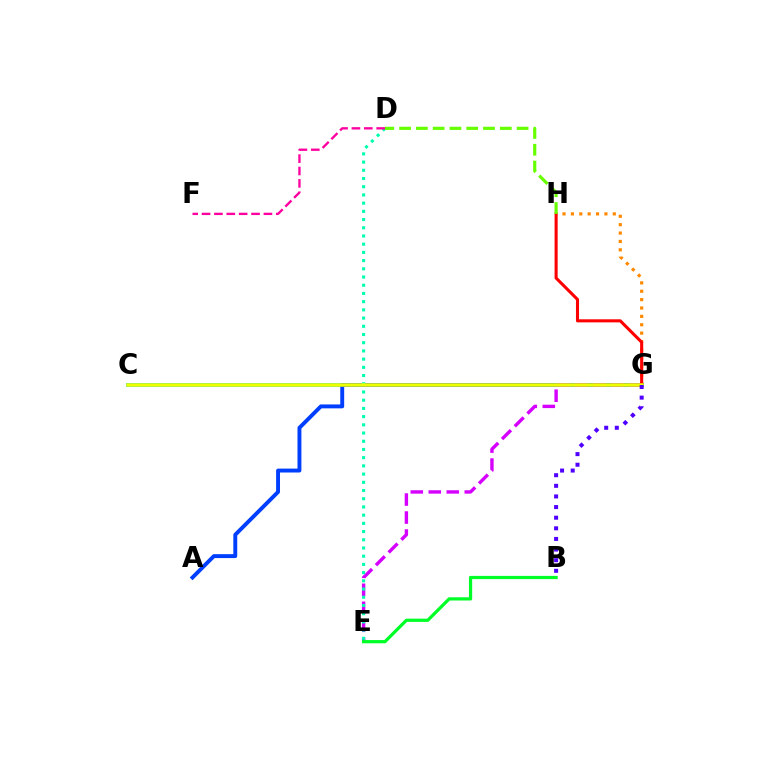{('C', 'G'): [{'color': '#00c7ff', 'line_style': 'solid', 'thickness': 2.79}, {'color': '#eeff00', 'line_style': 'solid', 'thickness': 2.53}], ('A', 'G'): [{'color': '#003fff', 'line_style': 'solid', 'thickness': 2.81}], ('G', 'H'): [{'color': '#ff8800', 'line_style': 'dotted', 'thickness': 2.28}, {'color': '#ff0000', 'line_style': 'solid', 'thickness': 2.21}], ('E', 'G'): [{'color': '#d600ff', 'line_style': 'dashed', 'thickness': 2.44}], ('B', 'E'): [{'color': '#00ff27', 'line_style': 'solid', 'thickness': 2.32}], ('D', 'E'): [{'color': '#00ffaf', 'line_style': 'dotted', 'thickness': 2.23}], ('D', 'H'): [{'color': '#66ff00', 'line_style': 'dashed', 'thickness': 2.28}], ('D', 'F'): [{'color': '#ff00a0', 'line_style': 'dashed', 'thickness': 1.68}], ('B', 'G'): [{'color': '#4f00ff', 'line_style': 'dotted', 'thickness': 2.89}]}